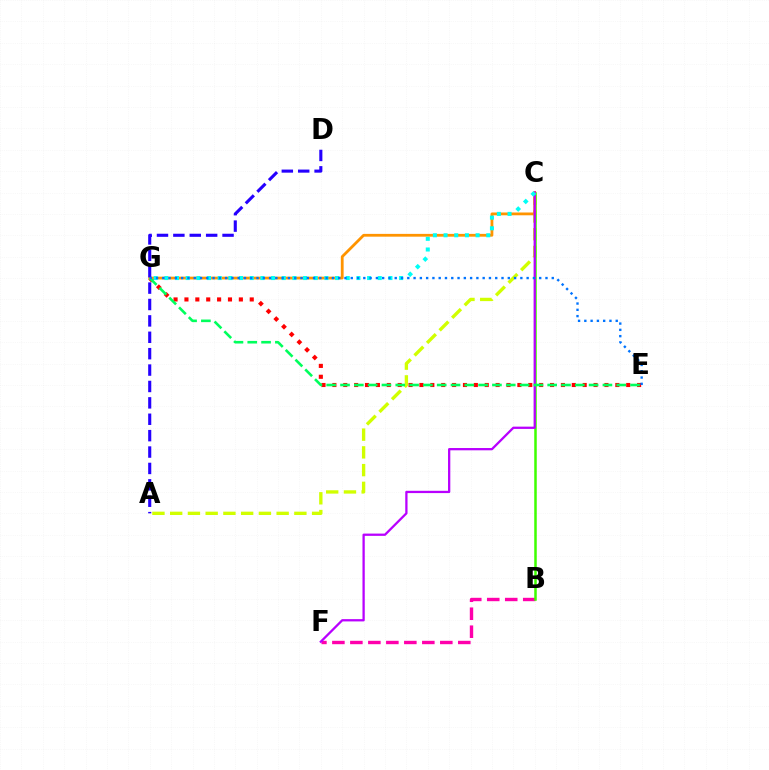{('A', 'C'): [{'color': '#d1ff00', 'line_style': 'dashed', 'thickness': 2.41}], ('B', 'F'): [{'color': '#ff00ac', 'line_style': 'dashed', 'thickness': 2.44}], ('B', 'C'): [{'color': '#3dff00', 'line_style': 'solid', 'thickness': 1.81}], ('E', 'G'): [{'color': '#ff0000', 'line_style': 'dotted', 'thickness': 2.96}, {'color': '#00ff5c', 'line_style': 'dashed', 'thickness': 1.88}, {'color': '#0074ff', 'line_style': 'dotted', 'thickness': 1.71}], ('C', 'G'): [{'color': '#ff9400', 'line_style': 'solid', 'thickness': 2.01}, {'color': '#00fff6', 'line_style': 'dotted', 'thickness': 2.9}], ('C', 'F'): [{'color': '#b900ff', 'line_style': 'solid', 'thickness': 1.64}], ('A', 'D'): [{'color': '#2500ff', 'line_style': 'dashed', 'thickness': 2.23}]}